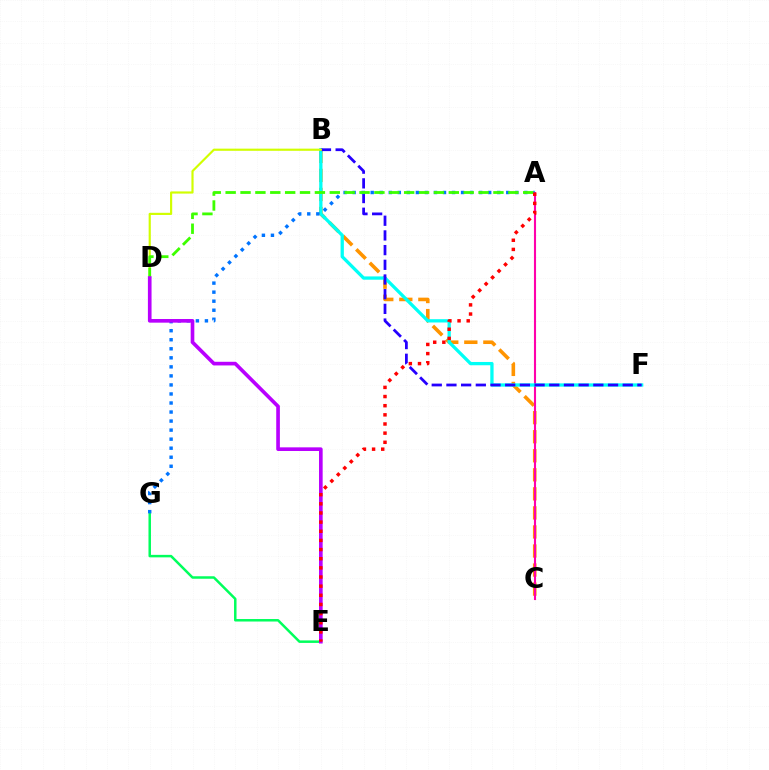{('B', 'C'): [{'color': '#ff9400', 'line_style': 'dashed', 'thickness': 2.59}], ('A', 'C'): [{'color': '#ff00ac', 'line_style': 'solid', 'thickness': 1.52}], ('B', 'F'): [{'color': '#00fff6', 'line_style': 'solid', 'thickness': 2.37}, {'color': '#2500ff', 'line_style': 'dashed', 'thickness': 2.0}], ('E', 'G'): [{'color': '#00ff5c', 'line_style': 'solid', 'thickness': 1.79}], ('B', 'D'): [{'color': '#d1ff00', 'line_style': 'solid', 'thickness': 1.56}], ('A', 'G'): [{'color': '#0074ff', 'line_style': 'dotted', 'thickness': 2.46}], ('A', 'D'): [{'color': '#3dff00', 'line_style': 'dashed', 'thickness': 2.02}], ('D', 'E'): [{'color': '#b900ff', 'line_style': 'solid', 'thickness': 2.63}], ('A', 'E'): [{'color': '#ff0000', 'line_style': 'dotted', 'thickness': 2.49}]}